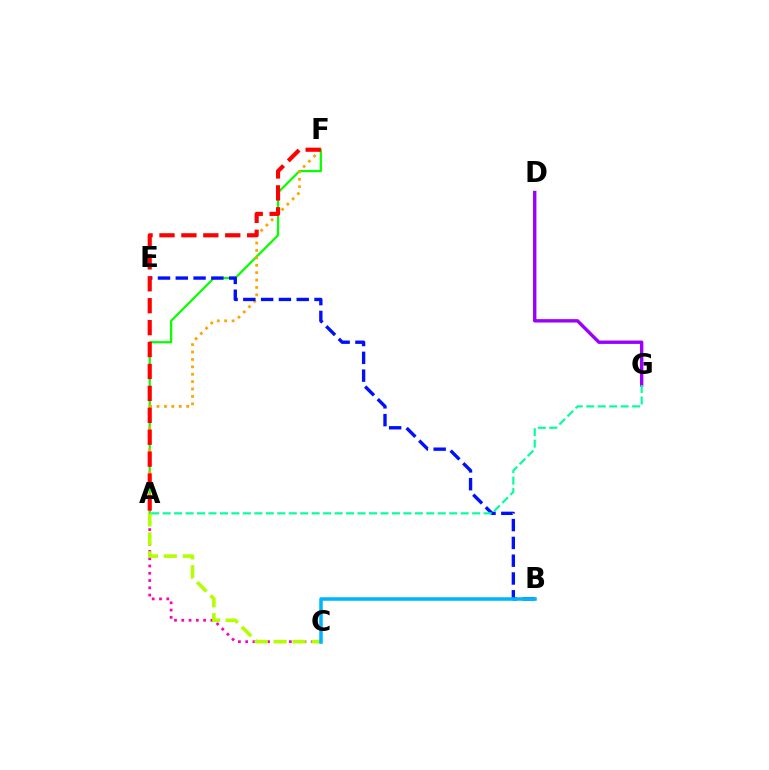{('D', 'G'): [{'color': '#9b00ff', 'line_style': 'solid', 'thickness': 2.43}], ('A', 'F'): [{'color': '#08ff00', 'line_style': 'solid', 'thickness': 1.6}, {'color': '#ffa500', 'line_style': 'dotted', 'thickness': 2.01}, {'color': '#ff0000', 'line_style': 'dashed', 'thickness': 2.98}], ('B', 'E'): [{'color': '#0010ff', 'line_style': 'dashed', 'thickness': 2.42}], ('A', 'C'): [{'color': '#ff00bd', 'line_style': 'dotted', 'thickness': 1.98}, {'color': '#b3ff00', 'line_style': 'dashed', 'thickness': 2.57}], ('B', 'C'): [{'color': '#00b5ff', 'line_style': 'solid', 'thickness': 2.54}], ('A', 'G'): [{'color': '#00ff9d', 'line_style': 'dashed', 'thickness': 1.56}]}